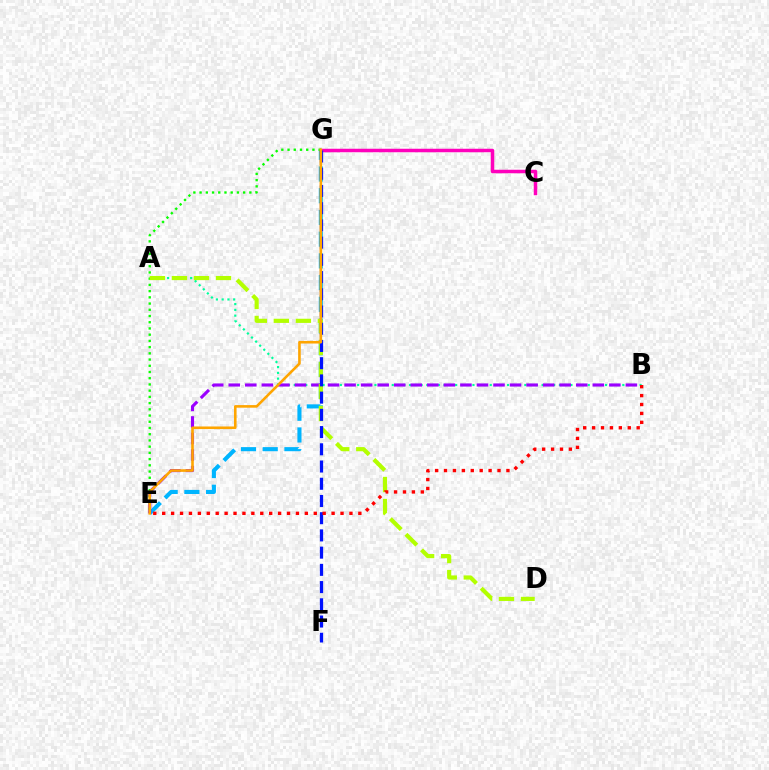{('A', 'B'): [{'color': '#00ff9d', 'line_style': 'dotted', 'thickness': 1.57}], ('E', 'G'): [{'color': '#00b5ff', 'line_style': 'dashed', 'thickness': 2.95}, {'color': '#08ff00', 'line_style': 'dotted', 'thickness': 1.69}, {'color': '#ffa500', 'line_style': 'solid', 'thickness': 1.87}], ('B', 'E'): [{'color': '#9b00ff', 'line_style': 'dashed', 'thickness': 2.25}, {'color': '#ff0000', 'line_style': 'dotted', 'thickness': 2.42}], ('C', 'G'): [{'color': '#ff00bd', 'line_style': 'solid', 'thickness': 2.52}], ('A', 'D'): [{'color': '#b3ff00', 'line_style': 'dashed', 'thickness': 2.99}], ('F', 'G'): [{'color': '#0010ff', 'line_style': 'dashed', 'thickness': 2.34}]}